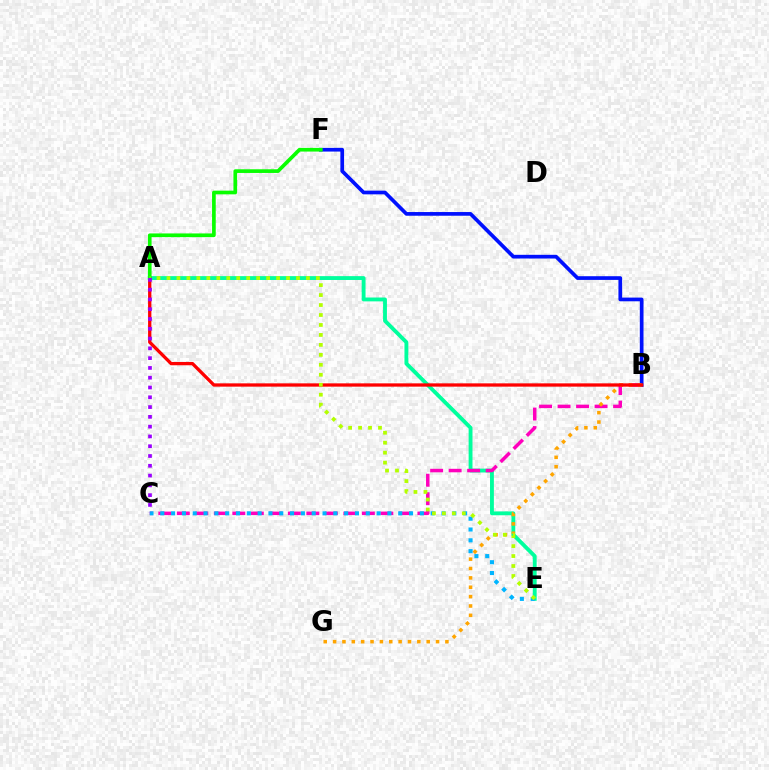{('A', 'E'): [{'color': '#00ff9d', 'line_style': 'solid', 'thickness': 2.78}, {'color': '#b3ff00', 'line_style': 'dotted', 'thickness': 2.71}], ('B', 'C'): [{'color': '#ff00bd', 'line_style': 'dashed', 'thickness': 2.51}], ('B', 'F'): [{'color': '#0010ff', 'line_style': 'solid', 'thickness': 2.66}], ('B', 'G'): [{'color': '#ffa500', 'line_style': 'dotted', 'thickness': 2.54}], ('C', 'E'): [{'color': '#00b5ff', 'line_style': 'dotted', 'thickness': 2.94}], ('A', 'B'): [{'color': '#ff0000', 'line_style': 'solid', 'thickness': 2.37}], ('A', 'F'): [{'color': '#08ff00', 'line_style': 'solid', 'thickness': 2.65}], ('A', 'C'): [{'color': '#9b00ff', 'line_style': 'dotted', 'thickness': 2.66}]}